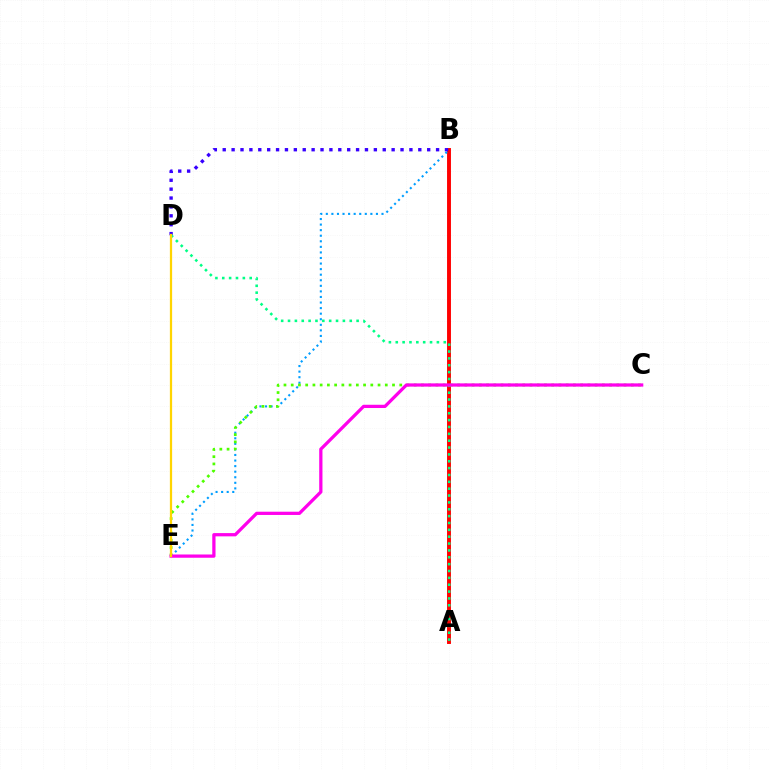{('A', 'B'): [{'color': '#ff0000', 'line_style': 'solid', 'thickness': 2.81}], ('B', 'D'): [{'color': '#3700ff', 'line_style': 'dotted', 'thickness': 2.42}], ('B', 'E'): [{'color': '#009eff', 'line_style': 'dotted', 'thickness': 1.51}], ('C', 'E'): [{'color': '#4fff00', 'line_style': 'dotted', 'thickness': 1.97}, {'color': '#ff00ed', 'line_style': 'solid', 'thickness': 2.34}], ('A', 'D'): [{'color': '#00ff86', 'line_style': 'dotted', 'thickness': 1.86}], ('D', 'E'): [{'color': '#ffd500', 'line_style': 'solid', 'thickness': 1.61}]}